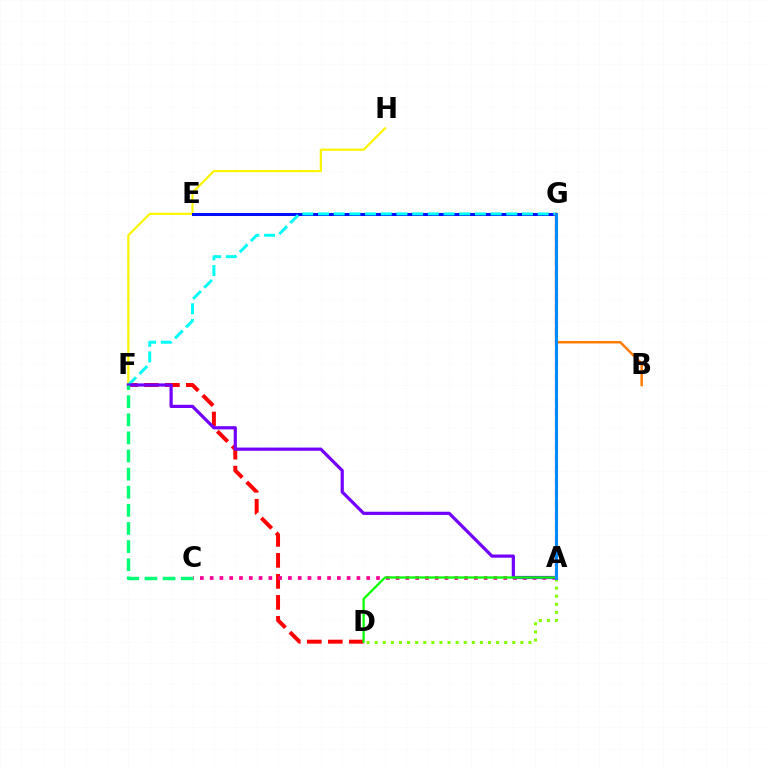{('F', 'H'): [{'color': '#fcf500', 'line_style': 'solid', 'thickness': 1.58}], ('D', 'F'): [{'color': '#ff0000', 'line_style': 'dashed', 'thickness': 2.85}], ('E', 'G'): [{'color': '#0010ff', 'line_style': 'solid', 'thickness': 2.18}], ('F', 'G'): [{'color': '#00fff6', 'line_style': 'dashed', 'thickness': 2.13}], ('A', 'C'): [{'color': '#ff0094', 'line_style': 'dotted', 'thickness': 2.66}], ('A', 'D'): [{'color': '#84ff00', 'line_style': 'dotted', 'thickness': 2.2}, {'color': '#08ff00', 'line_style': 'solid', 'thickness': 1.63}], ('A', 'F'): [{'color': '#7200ff', 'line_style': 'solid', 'thickness': 2.31}], ('C', 'F'): [{'color': '#00ff74', 'line_style': 'dashed', 'thickness': 2.46}], ('A', 'G'): [{'color': '#ee00ff', 'line_style': 'dashed', 'thickness': 1.57}, {'color': '#008cff', 'line_style': 'solid', 'thickness': 2.2}], ('B', 'G'): [{'color': '#ff7c00', 'line_style': 'solid', 'thickness': 1.79}]}